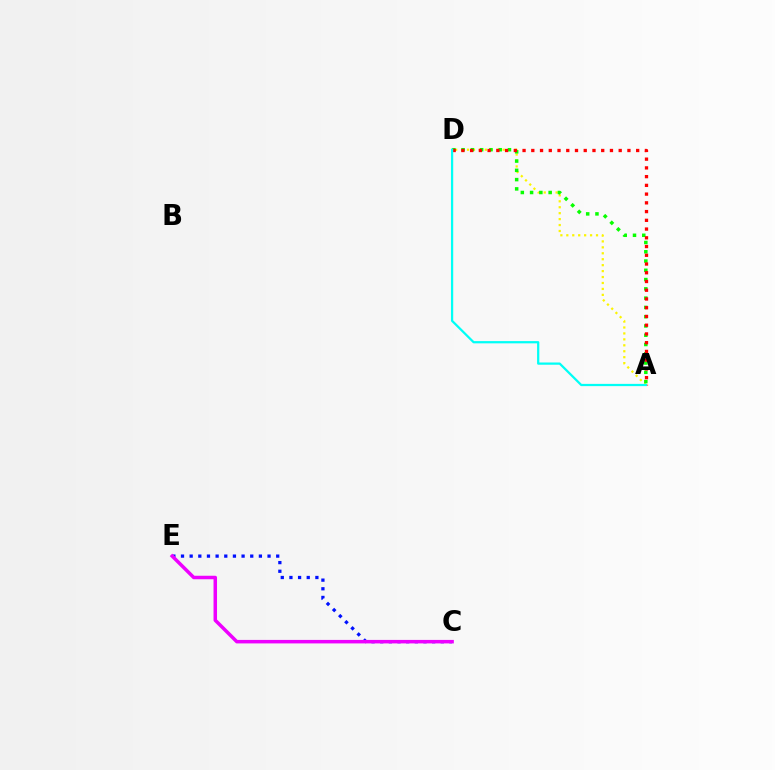{('A', 'D'): [{'color': '#fcf500', 'line_style': 'dotted', 'thickness': 1.61}, {'color': '#08ff00', 'line_style': 'dotted', 'thickness': 2.52}, {'color': '#ff0000', 'line_style': 'dotted', 'thickness': 2.37}, {'color': '#00fff6', 'line_style': 'solid', 'thickness': 1.62}], ('C', 'E'): [{'color': '#0010ff', 'line_style': 'dotted', 'thickness': 2.35}, {'color': '#ee00ff', 'line_style': 'solid', 'thickness': 2.52}]}